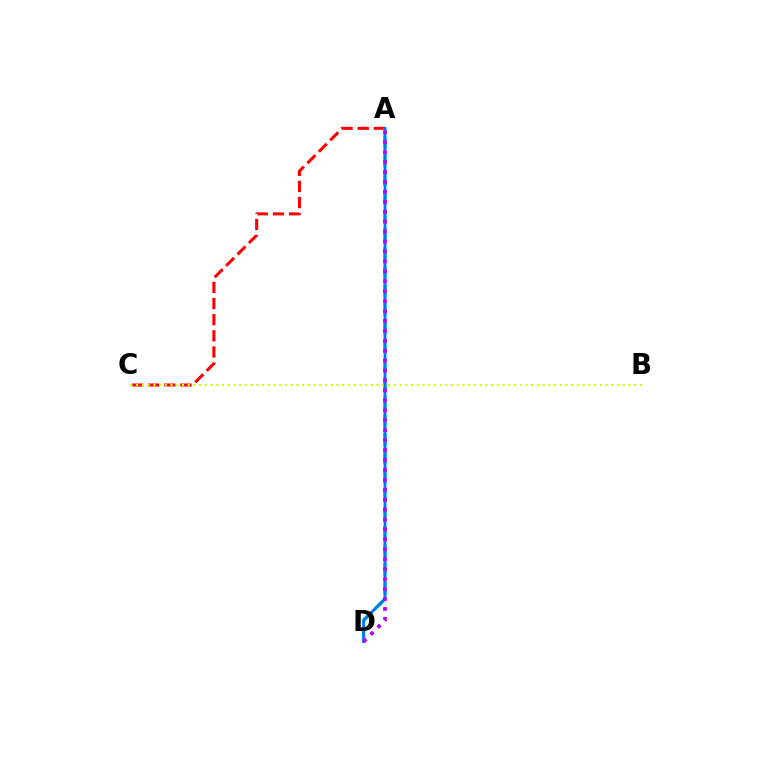{('A', 'C'): [{'color': '#ff0000', 'line_style': 'dashed', 'thickness': 2.19}], ('A', 'D'): [{'color': '#00ff5c', 'line_style': 'dashed', 'thickness': 2.53}, {'color': '#0074ff', 'line_style': 'solid', 'thickness': 2.05}, {'color': '#b900ff', 'line_style': 'dotted', 'thickness': 2.7}], ('B', 'C'): [{'color': '#d1ff00', 'line_style': 'dotted', 'thickness': 1.56}]}